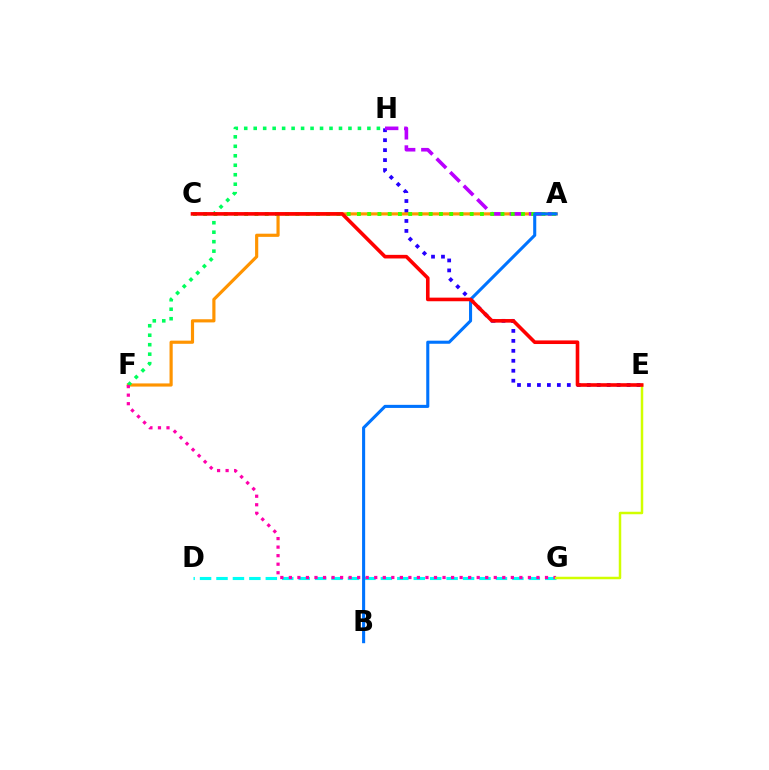{('D', 'G'): [{'color': '#00fff6', 'line_style': 'dashed', 'thickness': 2.23}], ('E', 'H'): [{'color': '#2500ff', 'line_style': 'dotted', 'thickness': 2.71}], ('A', 'F'): [{'color': '#ff9400', 'line_style': 'solid', 'thickness': 2.28}], ('F', 'H'): [{'color': '#00ff5c', 'line_style': 'dotted', 'thickness': 2.57}], ('F', 'G'): [{'color': '#ff00ac', 'line_style': 'dotted', 'thickness': 2.32}], ('A', 'H'): [{'color': '#b900ff', 'line_style': 'dashed', 'thickness': 2.61}], ('E', 'G'): [{'color': '#d1ff00', 'line_style': 'solid', 'thickness': 1.79}], ('A', 'C'): [{'color': '#3dff00', 'line_style': 'dotted', 'thickness': 2.78}], ('A', 'B'): [{'color': '#0074ff', 'line_style': 'solid', 'thickness': 2.22}], ('C', 'E'): [{'color': '#ff0000', 'line_style': 'solid', 'thickness': 2.6}]}